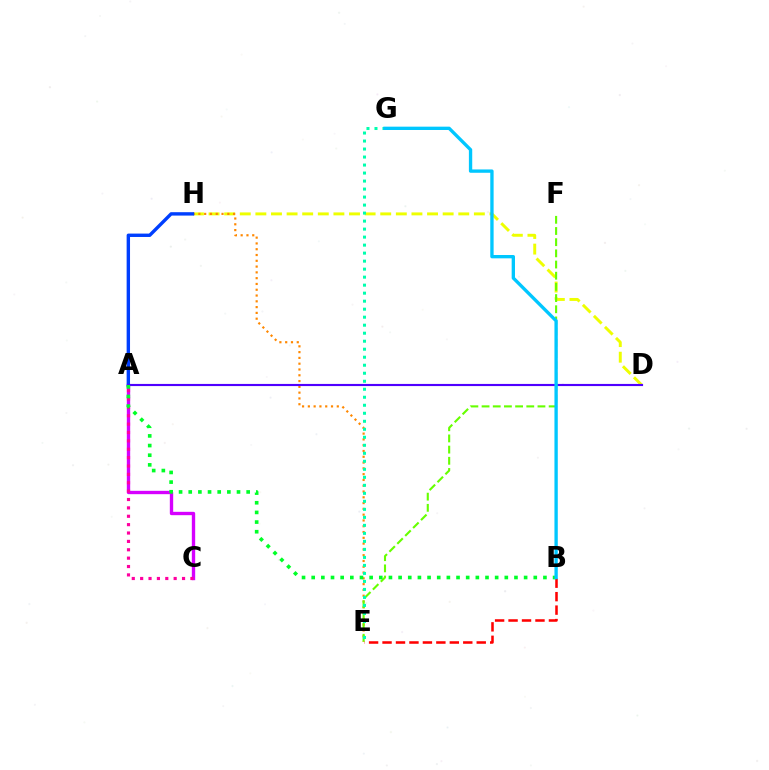{('D', 'H'): [{'color': '#eeff00', 'line_style': 'dashed', 'thickness': 2.12}], ('B', 'E'): [{'color': '#ff0000', 'line_style': 'dashed', 'thickness': 1.83}], ('A', 'C'): [{'color': '#d600ff', 'line_style': 'solid', 'thickness': 2.41}, {'color': '#ff00a0', 'line_style': 'dotted', 'thickness': 2.28}], ('E', 'H'): [{'color': '#ff8800', 'line_style': 'dotted', 'thickness': 1.57}], ('A', 'H'): [{'color': '#003fff', 'line_style': 'solid', 'thickness': 2.44}], ('A', 'D'): [{'color': '#4f00ff', 'line_style': 'solid', 'thickness': 1.54}], ('E', 'F'): [{'color': '#66ff00', 'line_style': 'dashed', 'thickness': 1.52}], ('E', 'G'): [{'color': '#00ffaf', 'line_style': 'dotted', 'thickness': 2.18}], ('A', 'B'): [{'color': '#00ff27', 'line_style': 'dotted', 'thickness': 2.62}], ('B', 'G'): [{'color': '#00c7ff', 'line_style': 'solid', 'thickness': 2.4}]}